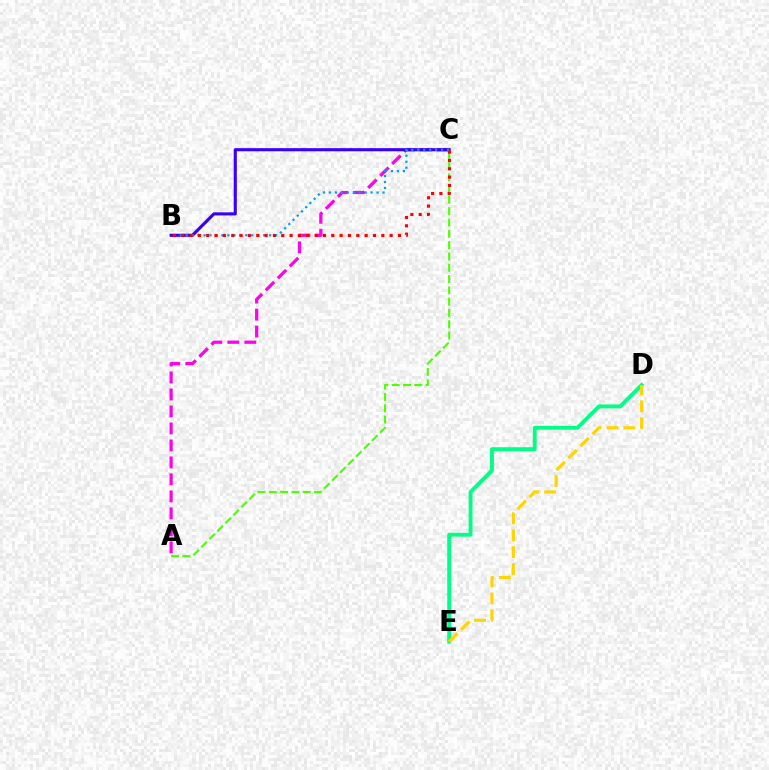{('D', 'E'): [{'color': '#00ff86', 'line_style': 'solid', 'thickness': 2.78}, {'color': '#ffd500', 'line_style': 'dashed', 'thickness': 2.3}], ('A', 'C'): [{'color': '#ff00ed', 'line_style': 'dashed', 'thickness': 2.31}, {'color': '#4fff00', 'line_style': 'dashed', 'thickness': 1.54}], ('B', 'C'): [{'color': '#3700ff', 'line_style': 'solid', 'thickness': 2.24}, {'color': '#009eff', 'line_style': 'dotted', 'thickness': 1.62}, {'color': '#ff0000', 'line_style': 'dotted', 'thickness': 2.27}]}